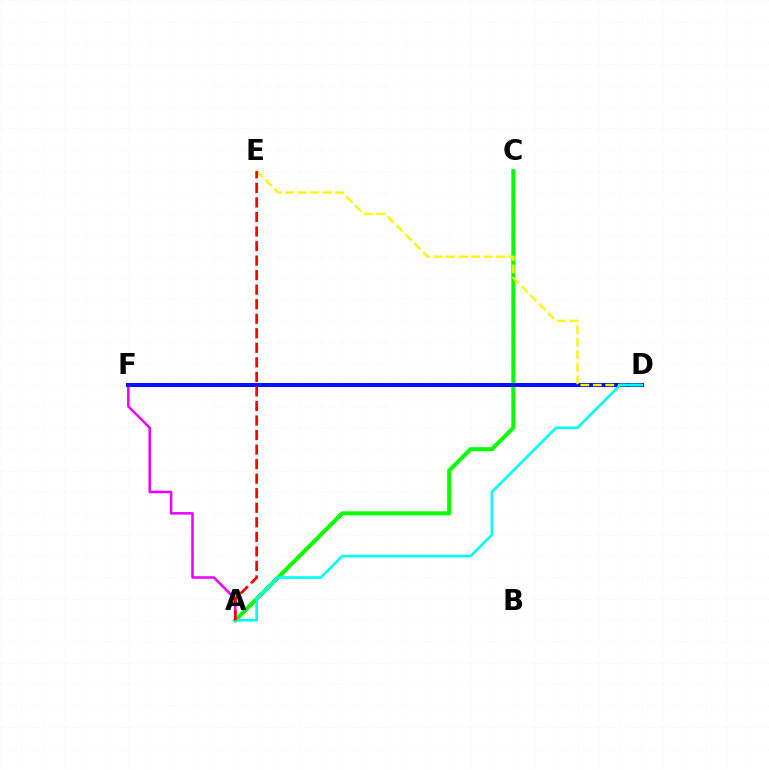{('A', 'F'): [{'color': '#ee00ff', 'line_style': 'solid', 'thickness': 1.82}], ('A', 'C'): [{'color': '#08ff00', 'line_style': 'solid', 'thickness': 2.89}], ('D', 'F'): [{'color': '#0010ff', 'line_style': 'solid', 'thickness': 2.88}], ('D', 'E'): [{'color': '#fcf500', 'line_style': 'dashed', 'thickness': 1.7}], ('A', 'D'): [{'color': '#00fff6', 'line_style': 'solid', 'thickness': 1.91}], ('A', 'E'): [{'color': '#ff0000', 'line_style': 'dashed', 'thickness': 1.98}]}